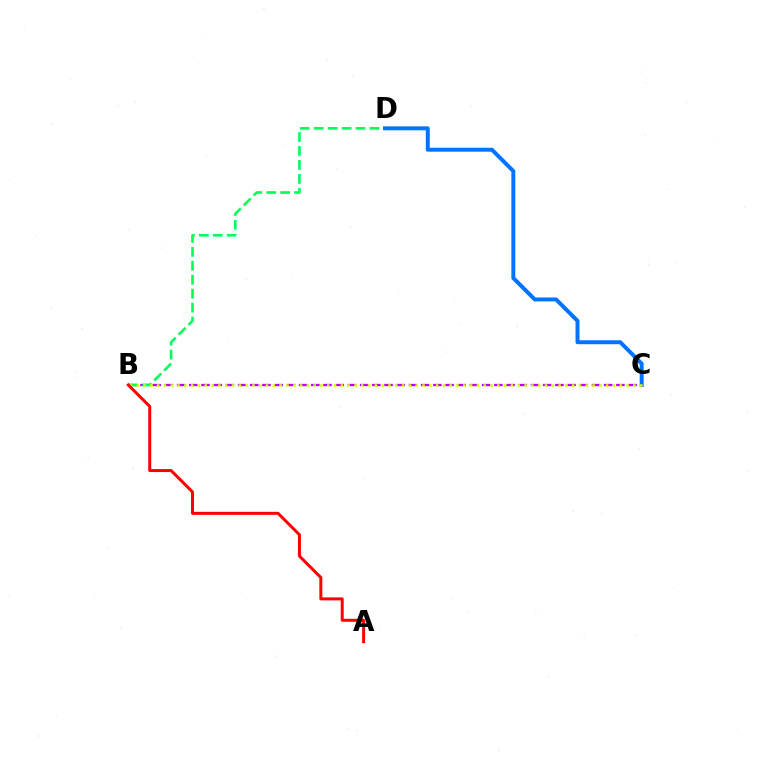{('B', 'C'): [{'color': '#b900ff', 'line_style': 'dashed', 'thickness': 1.66}, {'color': '#d1ff00', 'line_style': 'dotted', 'thickness': 1.85}], ('B', 'D'): [{'color': '#00ff5c', 'line_style': 'dashed', 'thickness': 1.9}], ('C', 'D'): [{'color': '#0074ff', 'line_style': 'solid', 'thickness': 2.84}], ('A', 'B'): [{'color': '#ff0000', 'line_style': 'solid', 'thickness': 2.15}]}